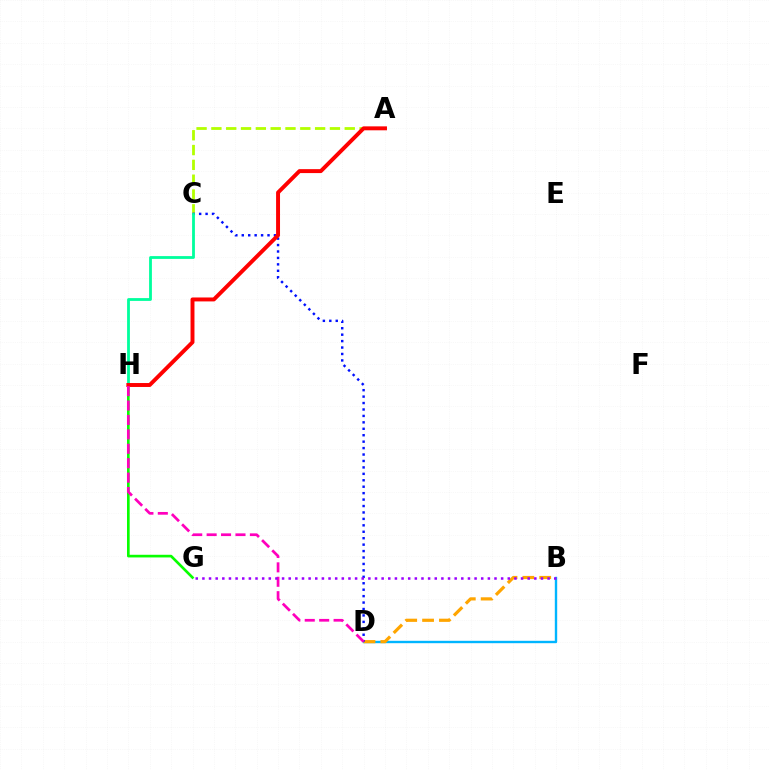{('A', 'C'): [{'color': '#b3ff00', 'line_style': 'dashed', 'thickness': 2.01}], ('B', 'D'): [{'color': '#00b5ff', 'line_style': 'solid', 'thickness': 1.72}, {'color': '#ffa500', 'line_style': 'dashed', 'thickness': 2.29}], ('C', 'D'): [{'color': '#0010ff', 'line_style': 'dotted', 'thickness': 1.75}], ('G', 'H'): [{'color': '#08ff00', 'line_style': 'solid', 'thickness': 1.91}], ('C', 'H'): [{'color': '#00ff9d', 'line_style': 'solid', 'thickness': 2.02}], ('A', 'H'): [{'color': '#ff0000', 'line_style': 'solid', 'thickness': 2.84}], ('D', 'H'): [{'color': '#ff00bd', 'line_style': 'dashed', 'thickness': 1.96}], ('B', 'G'): [{'color': '#9b00ff', 'line_style': 'dotted', 'thickness': 1.8}]}